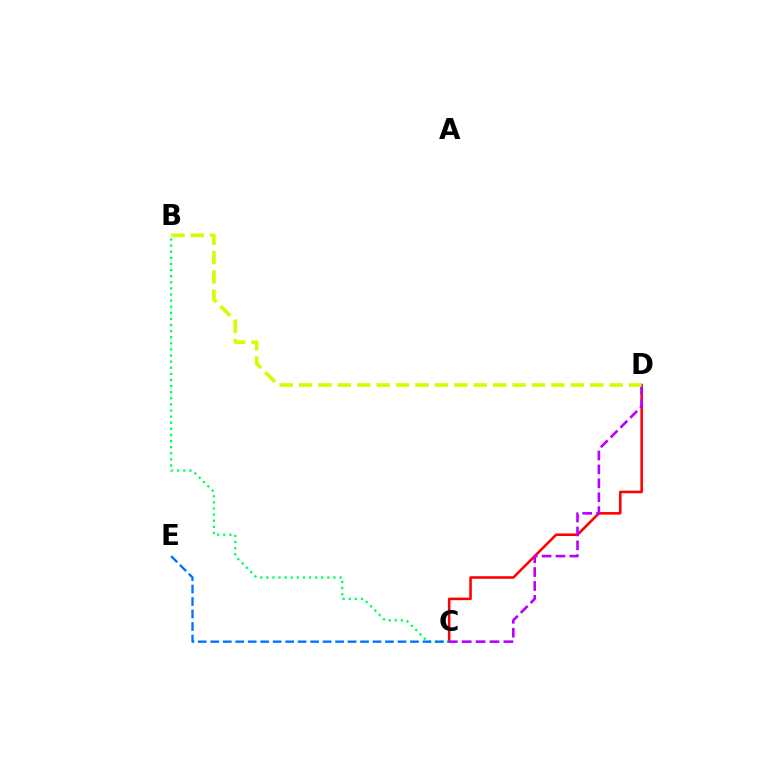{('C', 'D'): [{'color': '#ff0000', 'line_style': 'solid', 'thickness': 1.84}, {'color': '#b900ff', 'line_style': 'dashed', 'thickness': 1.89}], ('B', 'C'): [{'color': '#00ff5c', 'line_style': 'dotted', 'thickness': 1.66}], ('C', 'E'): [{'color': '#0074ff', 'line_style': 'dashed', 'thickness': 1.7}], ('B', 'D'): [{'color': '#d1ff00', 'line_style': 'dashed', 'thickness': 2.64}]}